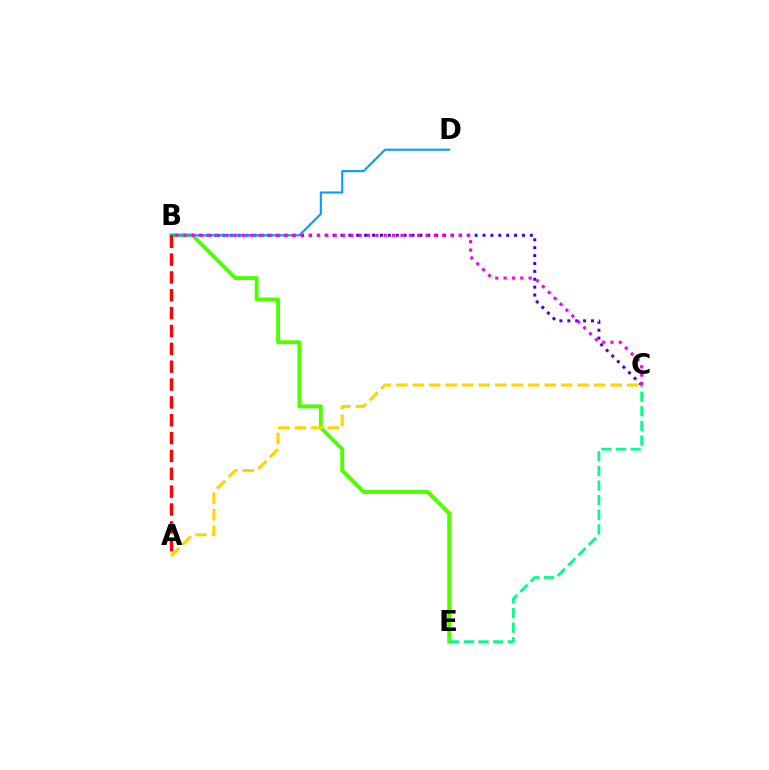{('B', 'C'): [{'color': '#3700ff', 'line_style': 'dotted', 'thickness': 2.14}, {'color': '#ff00ed', 'line_style': 'dotted', 'thickness': 2.27}], ('B', 'E'): [{'color': '#4fff00', 'line_style': 'solid', 'thickness': 2.81}], ('B', 'D'): [{'color': '#009eff', 'line_style': 'solid', 'thickness': 1.51}], ('C', 'E'): [{'color': '#00ff86', 'line_style': 'dashed', 'thickness': 1.99}], ('A', 'C'): [{'color': '#ffd500', 'line_style': 'dashed', 'thickness': 2.24}], ('A', 'B'): [{'color': '#ff0000', 'line_style': 'dashed', 'thickness': 2.43}]}